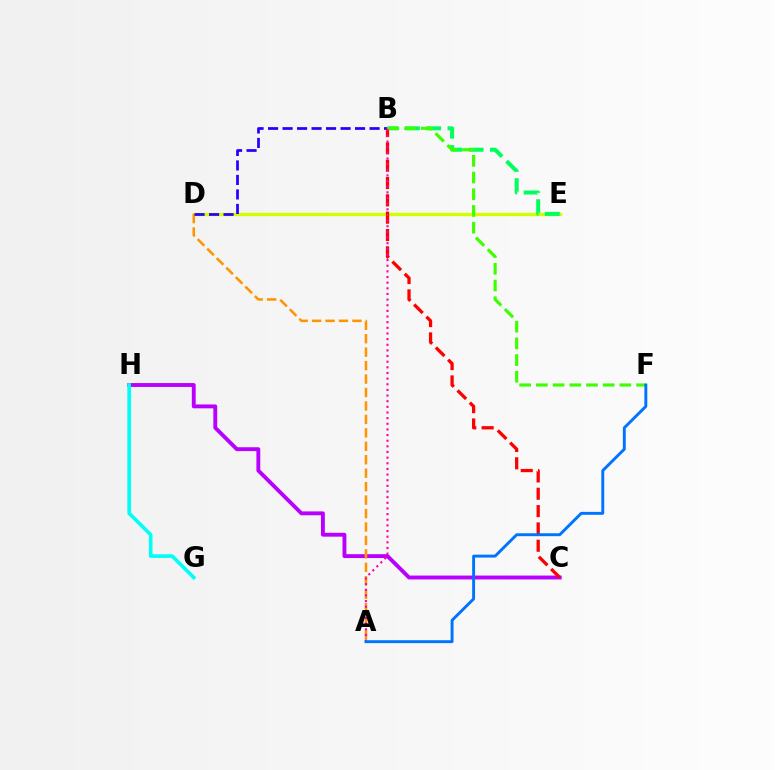{('D', 'E'): [{'color': '#d1ff00', 'line_style': 'solid', 'thickness': 2.38}], ('C', 'H'): [{'color': '#b900ff', 'line_style': 'solid', 'thickness': 2.79}], ('A', 'D'): [{'color': '#ff9400', 'line_style': 'dashed', 'thickness': 1.83}], ('B', 'D'): [{'color': '#2500ff', 'line_style': 'dashed', 'thickness': 1.97}], ('G', 'H'): [{'color': '#00fff6', 'line_style': 'solid', 'thickness': 2.62}], ('B', 'E'): [{'color': '#00ff5c', 'line_style': 'dashed', 'thickness': 2.89}], ('B', 'C'): [{'color': '#ff0000', 'line_style': 'dashed', 'thickness': 2.35}], ('B', 'F'): [{'color': '#3dff00', 'line_style': 'dashed', 'thickness': 2.27}], ('A', 'B'): [{'color': '#ff00ac', 'line_style': 'dotted', 'thickness': 1.53}], ('A', 'F'): [{'color': '#0074ff', 'line_style': 'solid', 'thickness': 2.1}]}